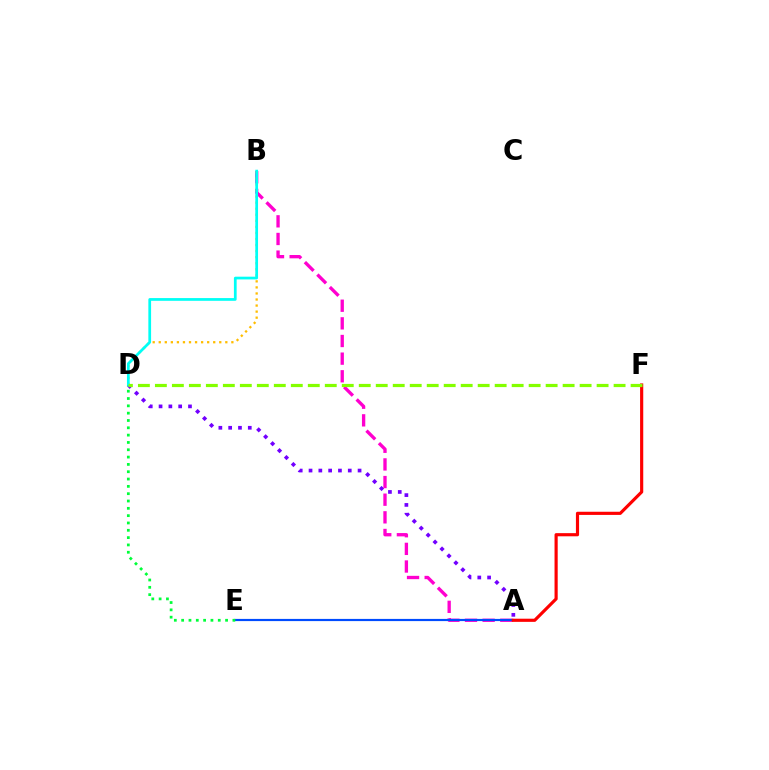{('A', 'D'): [{'color': '#7200ff', 'line_style': 'dotted', 'thickness': 2.66}], ('A', 'B'): [{'color': '#ff00cf', 'line_style': 'dashed', 'thickness': 2.4}], ('B', 'D'): [{'color': '#ffbd00', 'line_style': 'dotted', 'thickness': 1.64}, {'color': '#00fff6', 'line_style': 'solid', 'thickness': 1.97}], ('A', 'E'): [{'color': '#004bff', 'line_style': 'solid', 'thickness': 1.58}], ('A', 'F'): [{'color': '#ff0000', 'line_style': 'solid', 'thickness': 2.28}], ('D', 'E'): [{'color': '#00ff39', 'line_style': 'dotted', 'thickness': 1.99}], ('D', 'F'): [{'color': '#84ff00', 'line_style': 'dashed', 'thickness': 2.31}]}